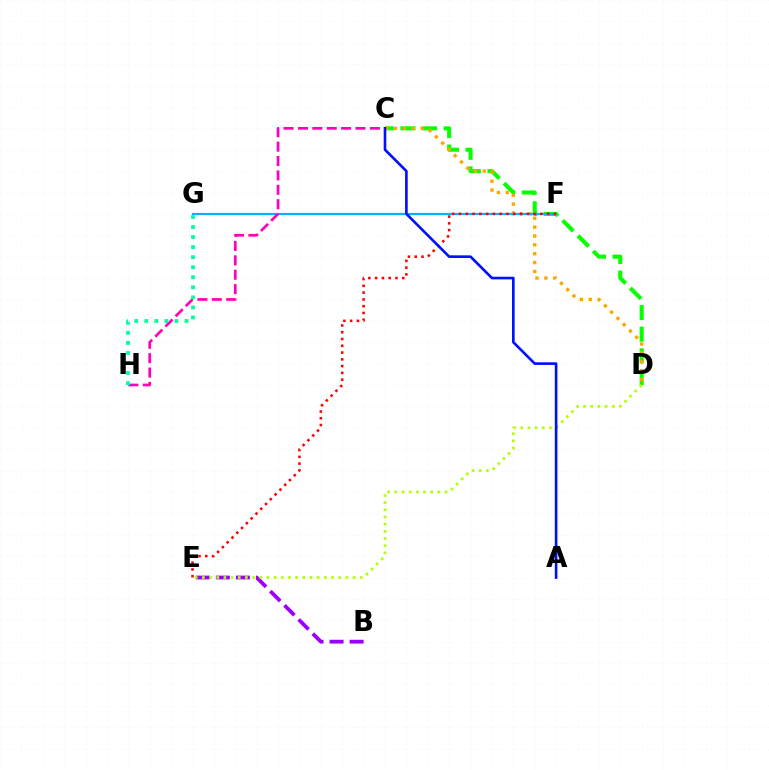{('C', 'D'): [{'color': '#08ff00', 'line_style': 'dashed', 'thickness': 2.94}, {'color': '#ffa500', 'line_style': 'dotted', 'thickness': 2.41}], ('B', 'E'): [{'color': '#9b00ff', 'line_style': 'dashed', 'thickness': 2.72}], ('D', 'E'): [{'color': '#b3ff00', 'line_style': 'dotted', 'thickness': 1.95}], ('F', 'G'): [{'color': '#00b5ff', 'line_style': 'solid', 'thickness': 1.56}], ('C', 'H'): [{'color': '#ff00bd', 'line_style': 'dashed', 'thickness': 1.96}], ('E', 'F'): [{'color': '#ff0000', 'line_style': 'dotted', 'thickness': 1.84}], ('G', 'H'): [{'color': '#00ff9d', 'line_style': 'dotted', 'thickness': 2.73}], ('A', 'C'): [{'color': '#0010ff', 'line_style': 'solid', 'thickness': 1.9}]}